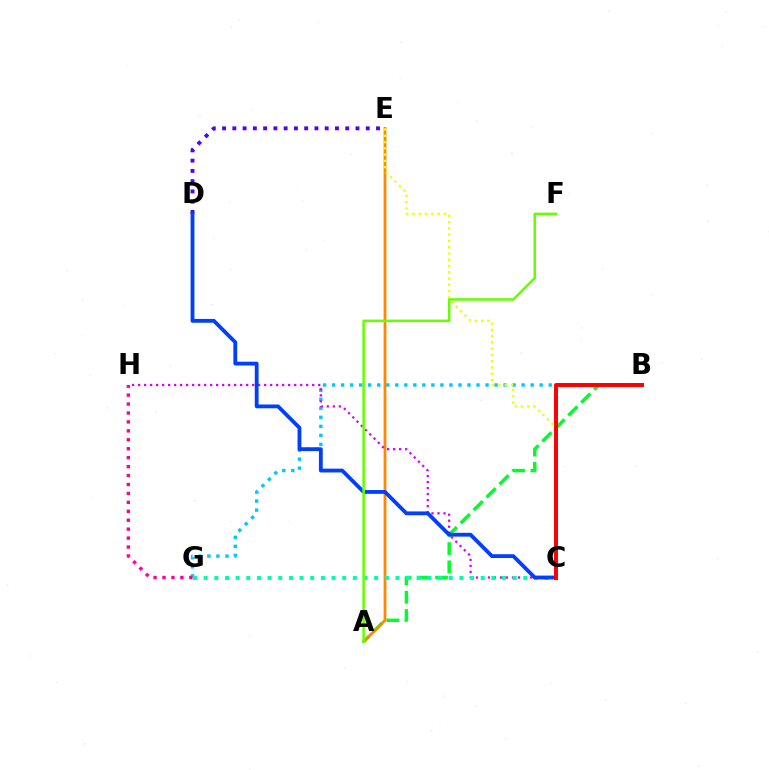{('B', 'G'): [{'color': '#00c7ff', 'line_style': 'dotted', 'thickness': 2.45}], ('A', 'B'): [{'color': '#00ff27', 'line_style': 'dashed', 'thickness': 2.49}], ('A', 'E'): [{'color': '#ff8800', 'line_style': 'solid', 'thickness': 2.01}], ('C', 'H'): [{'color': '#d600ff', 'line_style': 'dotted', 'thickness': 1.63}], ('C', 'G'): [{'color': '#00ffaf', 'line_style': 'dotted', 'thickness': 2.9}], ('D', 'E'): [{'color': '#4f00ff', 'line_style': 'dotted', 'thickness': 2.79}], ('C', 'E'): [{'color': '#eeff00', 'line_style': 'dotted', 'thickness': 1.7}], ('C', 'D'): [{'color': '#003fff', 'line_style': 'solid', 'thickness': 2.74}], ('G', 'H'): [{'color': '#ff00a0', 'line_style': 'dotted', 'thickness': 2.43}], ('A', 'F'): [{'color': '#66ff00', 'line_style': 'solid', 'thickness': 1.82}], ('B', 'C'): [{'color': '#ff0000', 'line_style': 'solid', 'thickness': 2.85}]}